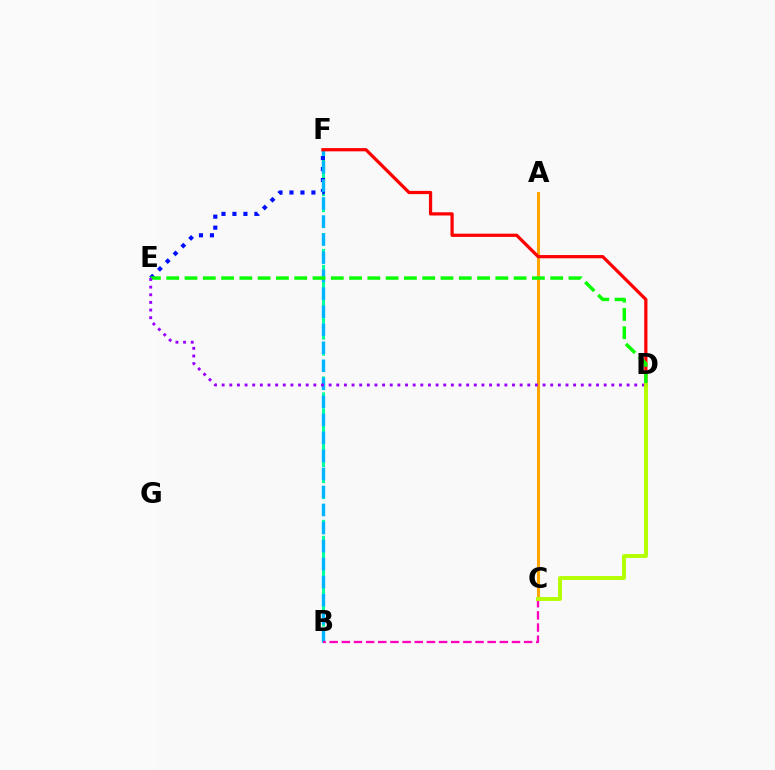{('B', 'F'): [{'color': '#00ff9d', 'line_style': 'dashed', 'thickness': 2.16}, {'color': '#00b5ff', 'line_style': 'dashed', 'thickness': 2.45}], ('E', 'F'): [{'color': '#0010ff', 'line_style': 'dotted', 'thickness': 2.98}], ('A', 'C'): [{'color': '#ffa500', 'line_style': 'solid', 'thickness': 2.21}], ('D', 'F'): [{'color': '#ff0000', 'line_style': 'solid', 'thickness': 2.33}], ('D', 'E'): [{'color': '#08ff00', 'line_style': 'dashed', 'thickness': 2.48}, {'color': '#9b00ff', 'line_style': 'dotted', 'thickness': 2.08}], ('B', 'C'): [{'color': '#ff00bd', 'line_style': 'dashed', 'thickness': 1.65}], ('C', 'D'): [{'color': '#b3ff00', 'line_style': 'solid', 'thickness': 2.81}]}